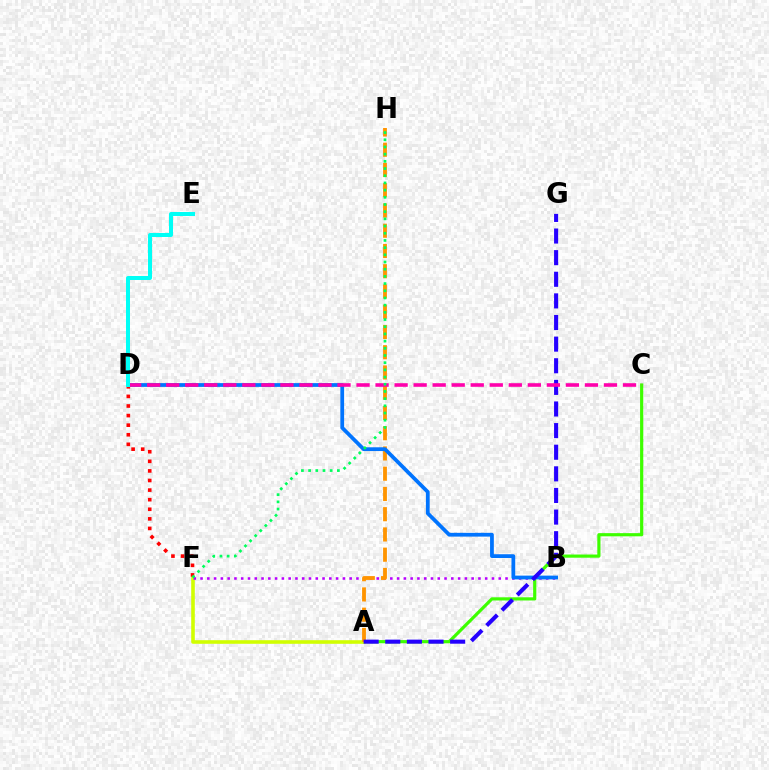{('A', 'C'): [{'color': '#3dff00', 'line_style': 'solid', 'thickness': 2.29}], ('A', 'F'): [{'color': '#d1ff00', 'line_style': 'solid', 'thickness': 2.59}], ('B', 'F'): [{'color': '#b900ff', 'line_style': 'dotted', 'thickness': 1.84}], ('A', 'H'): [{'color': '#ff9400', 'line_style': 'dashed', 'thickness': 2.75}], ('B', 'D'): [{'color': '#0074ff', 'line_style': 'solid', 'thickness': 2.71}], ('D', 'F'): [{'color': '#ff0000', 'line_style': 'dotted', 'thickness': 2.61}], ('A', 'G'): [{'color': '#2500ff', 'line_style': 'dashed', 'thickness': 2.94}], ('C', 'D'): [{'color': '#ff00ac', 'line_style': 'dashed', 'thickness': 2.59}], ('D', 'E'): [{'color': '#00fff6', 'line_style': 'solid', 'thickness': 2.88}], ('F', 'H'): [{'color': '#00ff5c', 'line_style': 'dotted', 'thickness': 1.95}]}